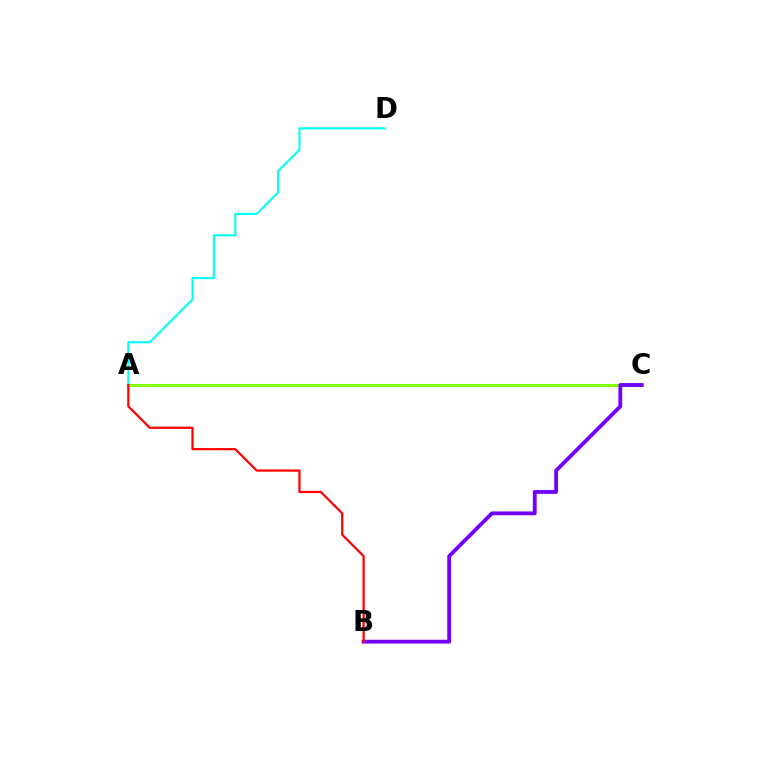{('A', 'C'): [{'color': '#84ff00', 'line_style': 'solid', 'thickness': 2.22}], ('B', 'C'): [{'color': '#7200ff', 'line_style': 'solid', 'thickness': 2.76}], ('A', 'D'): [{'color': '#00fff6', 'line_style': 'solid', 'thickness': 1.5}], ('A', 'B'): [{'color': '#ff0000', 'line_style': 'solid', 'thickness': 1.61}]}